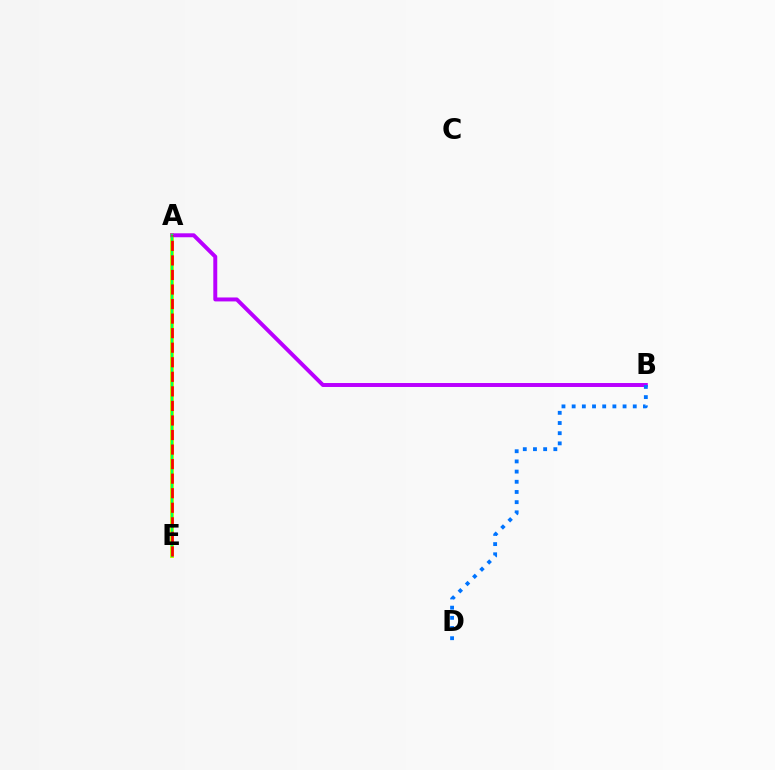{('A', 'E'): [{'color': '#d1ff00', 'line_style': 'solid', 'thickness': 2.87}, {'color': '#00ff5c', 'line_style': 'solid', 'thickness': 1.66}, {'color': '#ff0000', 'line_style': 'dashed', 'thickness': 1.98}], ('A', 'B'): [{'color': '#b900ff', 'line_style': 'solid', 'thickness': 2.85}], ('B', 'D'): [{'color': '#0074ff', 'line_style': 'dotted', 'thickness': 2.77}]}